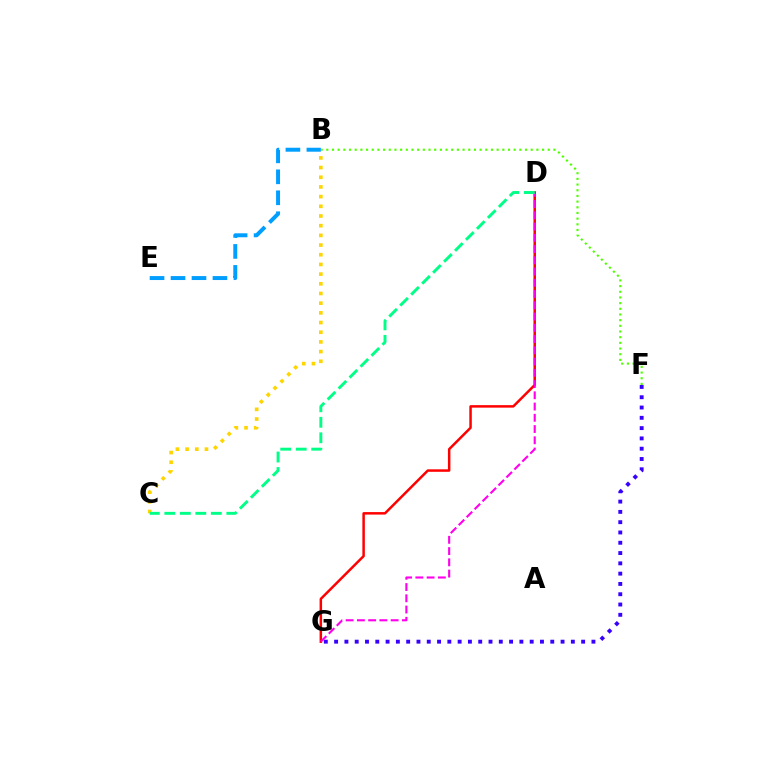{('B', 'C'): [{'color': '#ffd500', 'line_style': 'dotted', 'thickness': 2.63}], ('D', 'G'): [{'color': '#ff0000', 'line_style': 'solid', 'thickness': 1.79}, {'color': '#ff00ed', 'line_style': 'dashed', 'thickness': 1.53}], ('F', 'G'): [{'color': '#3700ff', 'line_style': 'dotted', 'thickness': 2.8}], ('B', 'F'): [{'color': '#4fff00', 'line_style': 'dotted', 'thickness': 1.54}], ('C', 'D'): [{'color': '#00ff86', 'line_style': 'dashed', 'thickness': 2.11}], ('B', 'E'): [{'color': '#009eff', 'line_style': 'dashed', 'thickness': 2.85}]}